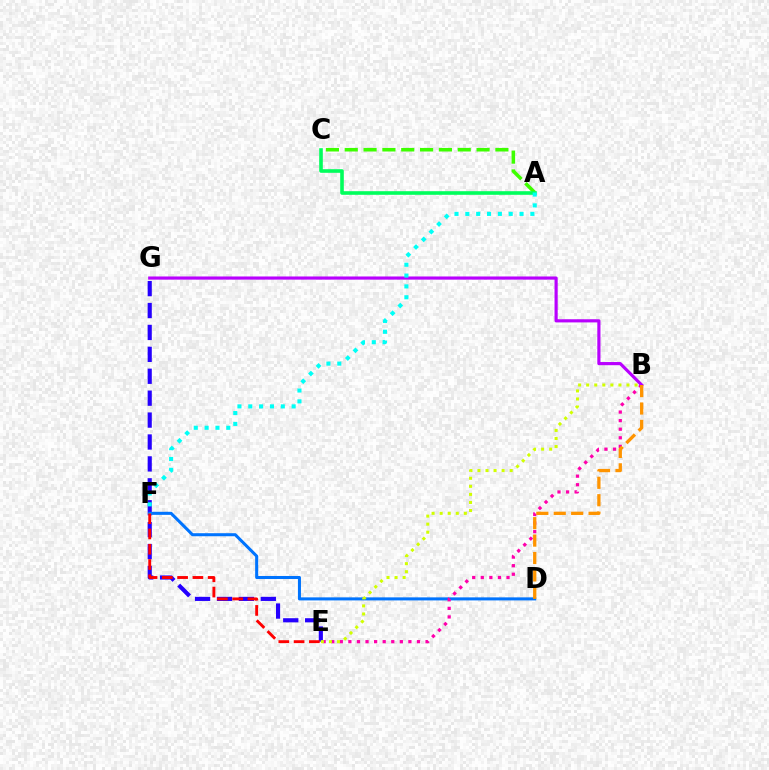{('E', 'G'): [{'color': '#2500ff', 'line_style': 'dashed', 'thickness': 2.98}], ('D', 'F'): [{'color': '#0074ff', 'line_style': 'solid', 'thickness': 2.19}], ('B', 'E'): [{'color': '#ff00ac', 'line_style': 'dotted', 'thickness': 2.33}, {'color': '#d1ff00', 'line_style': 'dotted', 'thickness': 2.19}], ('A', 'C'): [{'color': '#3dff00', 'line_style': 'dashed', 'thickness': 2.56}, {'color': '#00ff5c', 'line_style': 'solid', 'thickness': 2.6}], ('B', 'G'): [{'color': '#b900ff', 'line_style': 'solid', 'thickness': 2.27}], ('E', 'F'): [{'color': '#ff0000', 'line_style': 'dashed', 'thickness': 2.08}], ('B', 'D'): [{'color': '#ff9400', 'line_style': 'dashed', 'thickness': 2.37}], ('A', 'F'): [{'color': '#00fff6', 'line_style': 'dotted', 'thickness': 2.95}]}